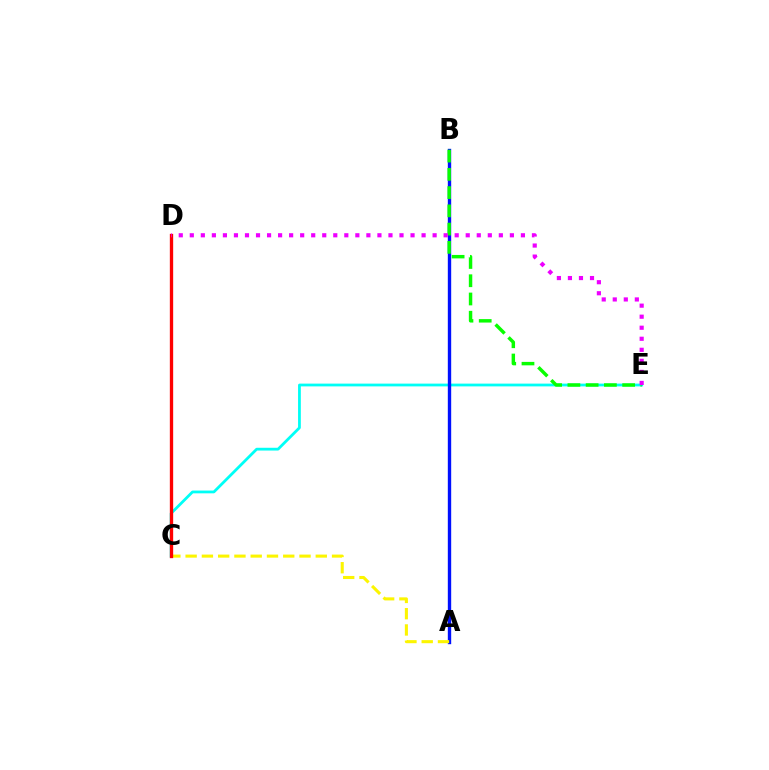{('C', 'E'): [{'color': '#00fff6', 'line_style': 'solid', 'thickness': 2.0}], ('A', 'B'): [{'color': '#0010ff', 'line_style': 'solid', 'thickness': 2.43}], ('A', 'C'): [{'color': '#fcf500', 'line_style': 'dashed', 'thickness': 2.21}], ('B', 'E'): [{'color': '#08ff00', 'line_style': 'dashed', 'thickness': 2.48}], ('C', 'D'): [{'color': '#ff0000', 'line_style': 'solid', 'thickness': 2.4}], ('D', 'E'): [{'color': '#ee00ff', 'line_style': 'dotted', 'thickness': 3.0}]}